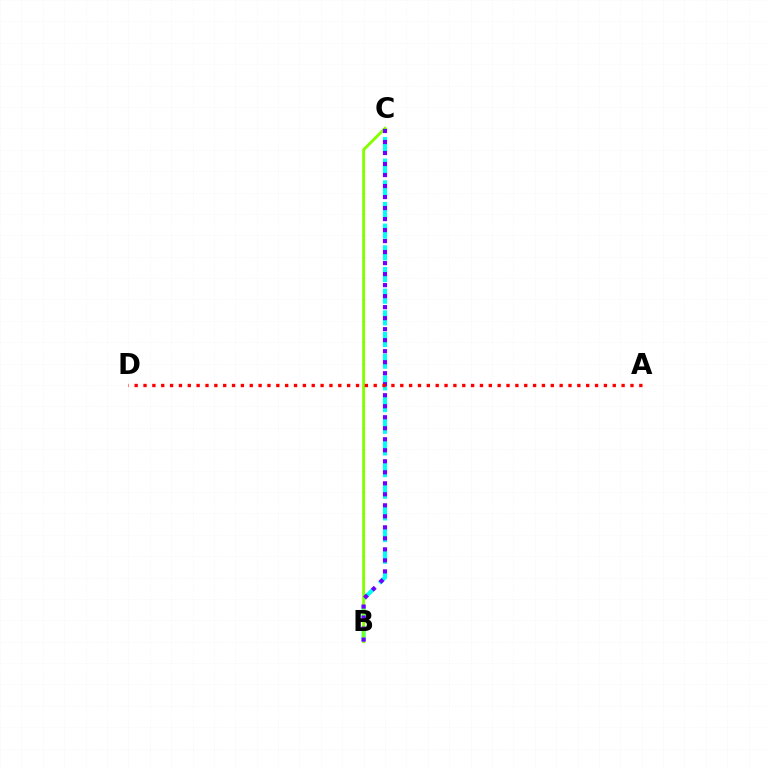{('B', 'C'): [{'color': '#00fff6', 'line_style': 'dashed', 'thickness': 2.94}, {'color': '#84ff00', 'line_style': 'solid', 'thickness': 2.07}, {'color': '#7200ff', 'line_style': 'dotted', 'thickness': 2.99}], ('A', 'D'): [{'color': '#ff0000', 'line_style': 'dotted', 'thickness': 2.41}]}